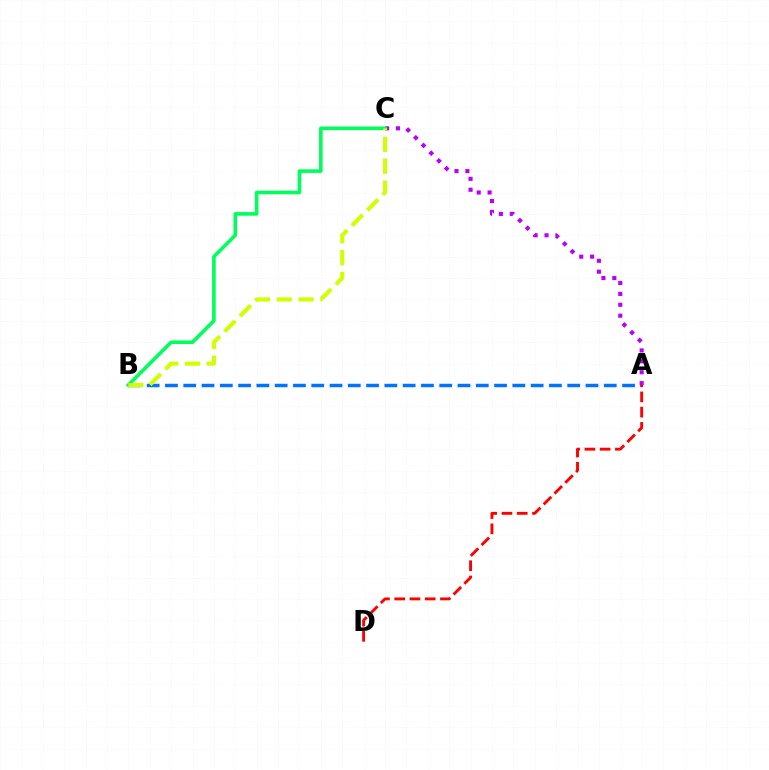{('A', 'B'): [{'color': '#0074ff', 'line_style': 'dashed', 'thickness': 2.48}], ('A', 'D'): [{'color': '#ff0000', 'line_style': 'dashed', 'thickness': 2.07}], ('A', 'C'): [{'color': '#b900ff', 'line_style': 'dotted', 'thickness': 2.96}], ('B', 'C'): [{'color': '#00ff5c', 'line_style': 'solid', 'thickness': 2.61}, {'color': '#d1ff00', 'line_style': 'dashed', 'thickness': 2.96}]}